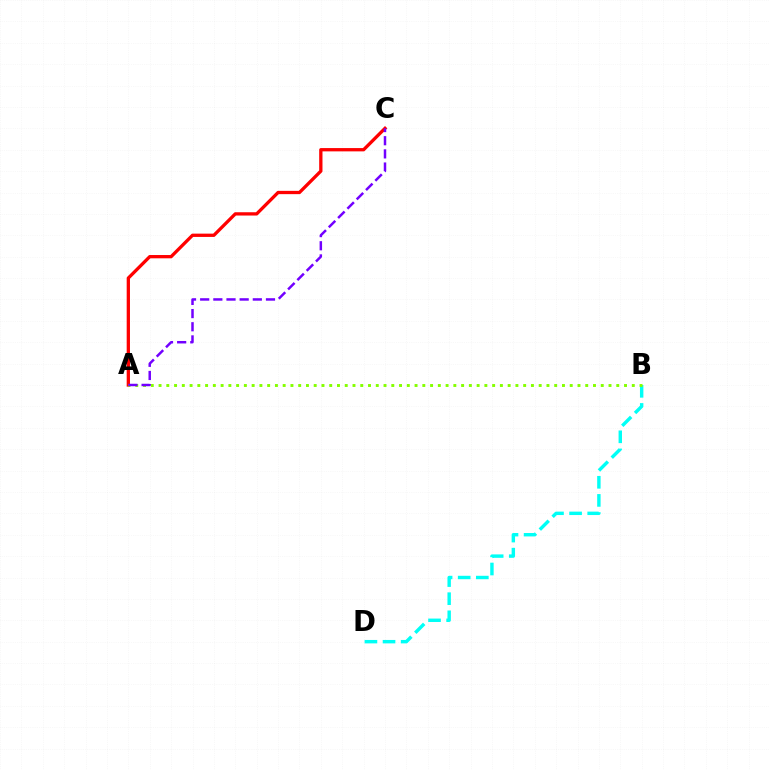{('A', 'C'): [{'color': '#ff0000', 'line_style': 'solid', 'thickness': 2.37}, {'color': '#7200ff', 'line_style': 'dashed', 'thickness': 1.79}], ('B', 'D'): [{'color': '#00fff6', 'line_style': 'dashed', 'thickness': 2.46}], ('A', 'B'): [{'color': '#84ff00', 'line_style': 'dotted', 'thickness': 2.11}]}